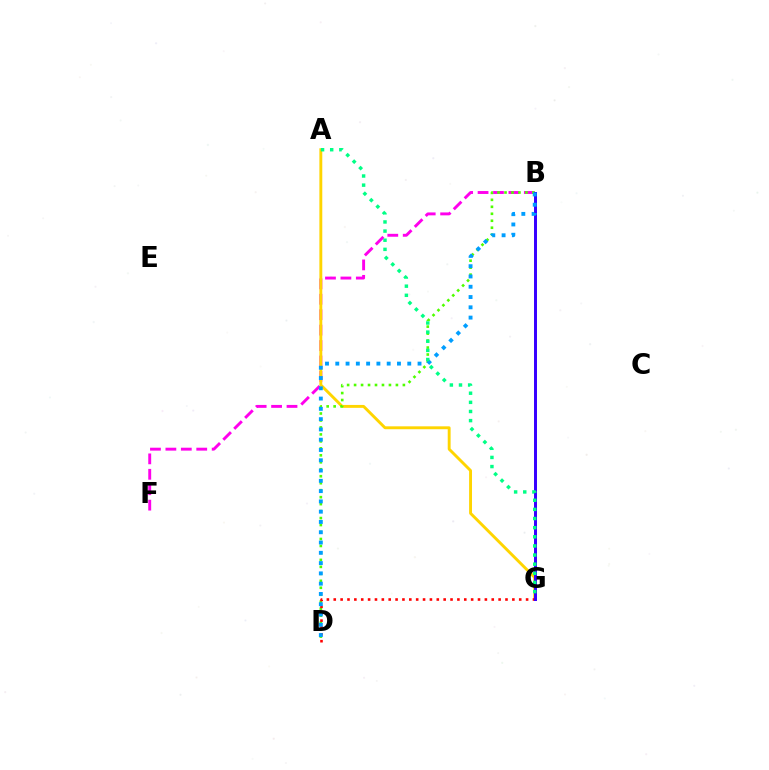{('B', 'F'): [{'color': '#ff00ed', 'line_style': 'dashed', 'thickness': 2.1}], ('A', 'G'): [{'color': '#ffd500', 'line_style': 'solid', 'thickness': 2.09}, {'color': '#00ff86', 'line_style': 'dotted', 'thickness': 2.48}], ('B', 'D'): [{'color': '#4fff00', 'line_style': 'dotted', 'thickness': 1.89}, {'color': '#009eff', 'line_style': 'dotted', 'thickness': 2.79}], ('D', 'G'): [{'color': '#ff0000', 'line_style': 'dotted', 'thickness': 1.87}], ('B', 'G'): [{'color': '#3700ff', 'line_style': 'solid', 'thickness': 2.14}]}